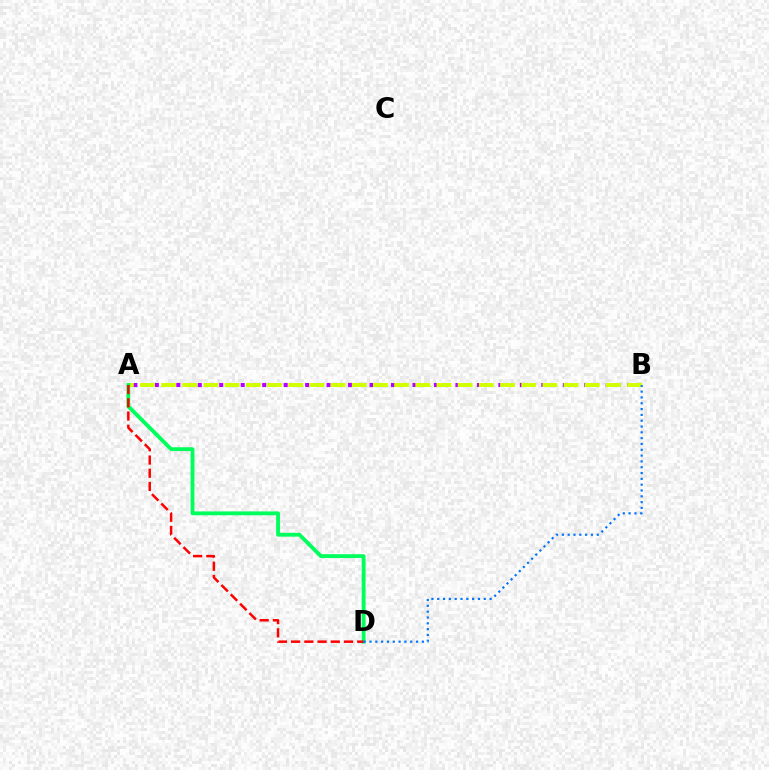{('A', 'B'): [{'color': '#b900ff', 'line_style': 'dotted', 'thickness': 2.92}, {'color': '#d1ff00', 'line_style': 'dashed', 'thickness': 2.88}], ('A', 'D'): [{'color': '#00ff5c', 'line_style': 'solid', 'thickness': 2.76}, {'color': '#ff0000', 'line_style': 'dashed', 'thickness': 1.79}], ('B', 'D'): [{'color': '#0074ff', 'line_style': 'dotted', 'thickness': 1.58}]}